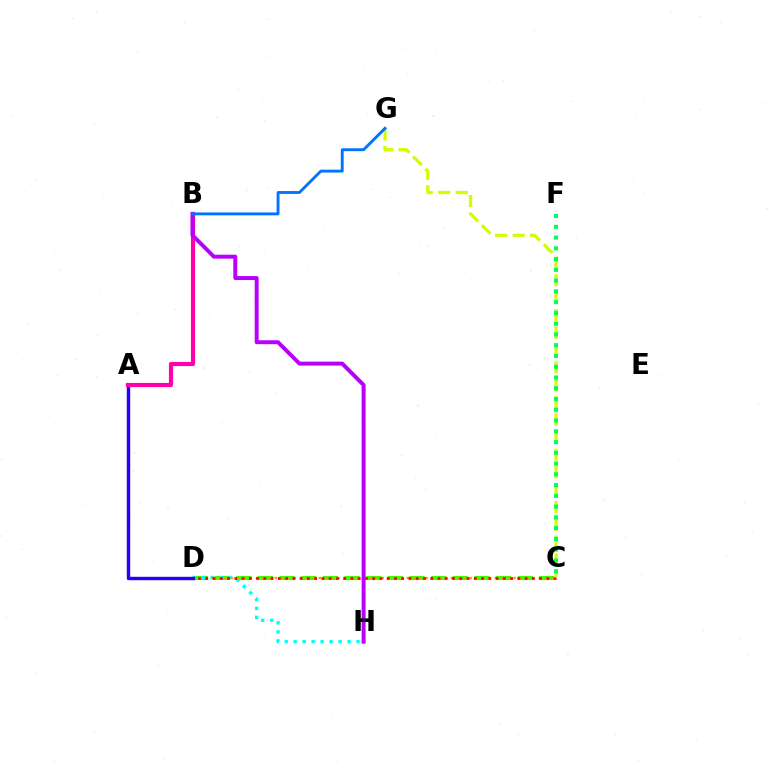{('C', 'D'): [{'color': '#3dff00', 'line_style': 'dashed', 'thickness': 2.94}, {'color': '#ff9400', 'line_style': 'dotted', 'thickness': 1.71}, {'color': '#ff0000', 'line_style': 'dotted', 'thickness': 1.97}], ('D', 'H'): [{'color': '#00fff6', 'line_style': 'dotted', 'thickness': 2.44}], ('C', 'G'): [{'color': '#d1ff00', 'line_style': 'dashed', 'thickness': 2.37}], ('A', 'D'): [{'color': '#2500ff', 'line_style': 'solid', 'thickness': 2.46}], ('A', 'B'): [{'color': '#ff00ac', 'line_style': 'solid', 'thickness': 2.99}], ('B', 'H'): [{'color': '#b900ff', 'line_style': 'solid', 'thickness': 2.85}], ('C', 'F'): [{'color': '#00ff5c', 'line_style': 'dotted', 'thickness': 2.92}], ('B', 'G'): [{'color': '#0074ff', 'line_style': 'solid', 'thickness': 2.07}]}